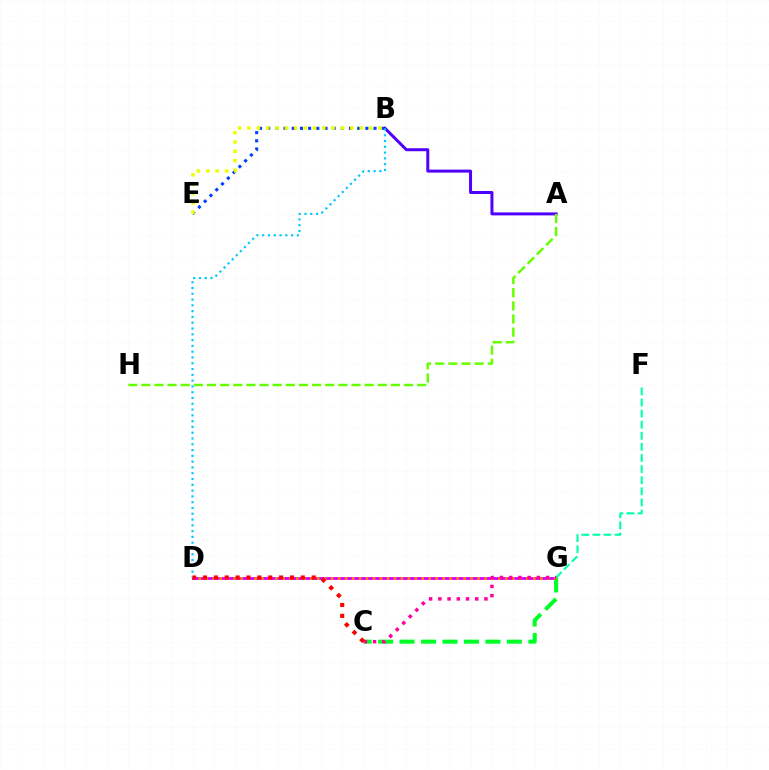{('B', 'E'): [{'color': '#003fff', 'line_style': 'dotted', 'thickness': 2.22}, {'color': '#eeff00', 'line_style': 'dotted', 'thickness': 2.54}], ('D', 'G'): [{'color': '#d600ff', 'line_style': 'solid', 'thickness': 2.05}, {'color': '#ff8800', 'line_style': 'dotted', 'thickness': 1.89}], ('C', 'G'): [{'color': '#00ff27', 'line_style': 'dashed', 'thickness': 2.92}, {'color': '#ff00a0', 'line_style': 'dotted', 'thickness': 2.51}], ('A', 'B'): [{'color': '#4f00ff', 'line_style': 'solid', 'thickness': 2.15}], ('F', 'G'): [{'color': '#00ffaf', 'line_style': 'dashed', 'thickness': 1.51}], ('B', 'D'): [{'color': '#00c7ff', 'line_style': 'dotted', 'thickness': 1.57}], ('A', 'H'): [{'color': '#66ff00', 'line_style': 'dashed', 'thickness': 1.78}], ('C', 'D'): [{'color': '#ff0000', 'line_style': 'dotted', 'thickness': 2.95}]}